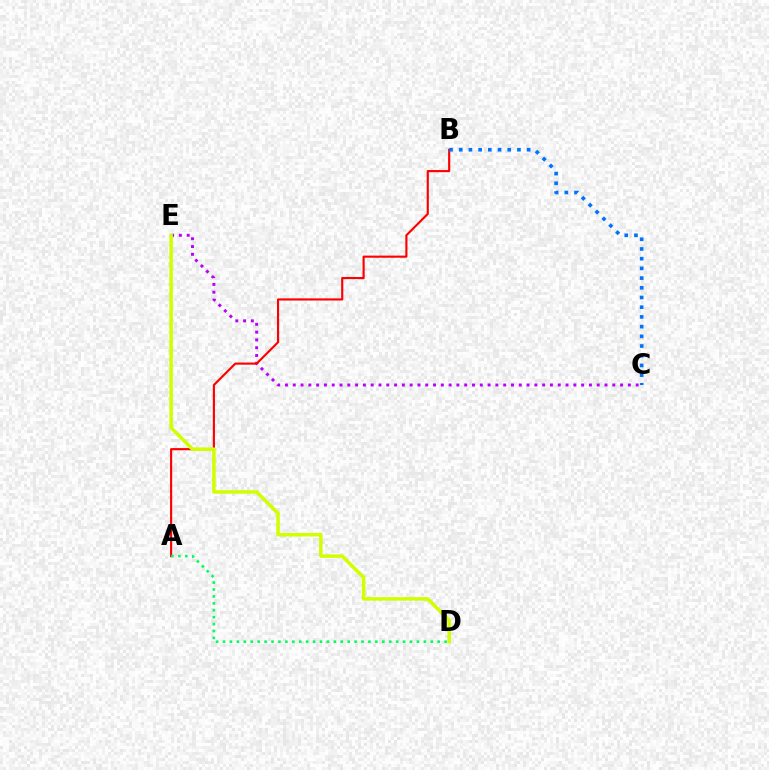{('C', 'E'): [{'color': '#b900ff', 'line_style': 'dotted', 'thickness': 2.12}], ('A', 'B'): [{'color': '#ff0000', 'line_style': 'solid', 'thickness': 1.54}], ('D', 'E'): [{'color': '#d1ff00', 'line_style': 'solid', 'thickness': 2.53}], ('A', 'D'): [{'color': '#00ff5c', 'line_style': 'dotted', 'thickness': 1.88}], ('B', 'C'): [{'color': '#0074ff', 'line_style': 'dotted', 'thickness': 2.64}]}